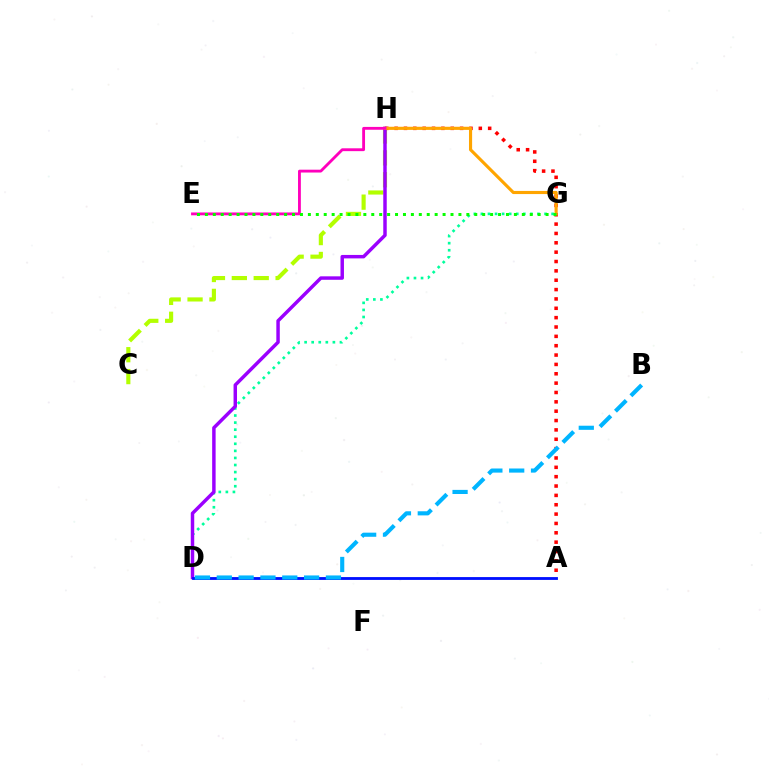{('C', 'H'): [{'color': '#b3ff00', 'line_style': 'dashed', 'thickness': 2.97}], ('A', 'H'): [{'color': '#ff0000', 'line_style': 'dotted', 'thickness': 2.54}], ('D', 'G'): [{'color': '#00ff9d', 'line_style': 'dotted', 'thickness': 1.92}], ('D', 'H'): [{'color': '#9b00ff', 'line_style': 'solid', 'thickness': 2.49}], ('G', 'H'): [{'color': '#ffa500', 'line_style': 'solid', 'thickness': 2.26}], ('A', 'D'): [{'color': '#0010ff', 'line_style': 'solid', 'thickness': 2.04}], ('B', 'D'): [{'color': '#00b5ff', 'line_style': 'dashed', 'thickness': 2.97}], ('E', 'H'): [{'color': '#ff00bd', 'line_style': 'solid', 'thickness': 2.05}], ('E', 'G'): [{'color': '#08ff00', 'line_style': 'dotted', 'thickness': 2.15}]}